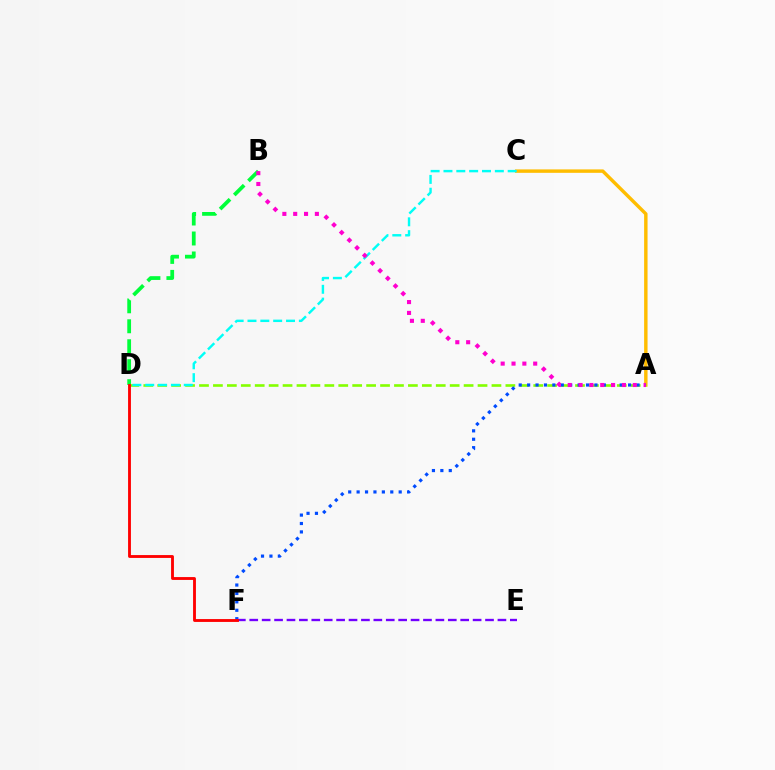{('B', 'D'): [{'color': '#00ff39', 'line_style': 'dashed', 'thickness': 2.71}], ('A', 'C'): [{'color': '#ffbd00', 'line_style': 'solid', 'thickness': 2.47}], ('A', 'D'): [{'color': '#84ff00', 'line_style': 'dashed', 'thickness': 1.89}], ('A', 'F'): [{'color': '#004bff', 'line_style': 'dotted', 'thickness': 2.29}], ('C', 'D'): [{'color': '#00fff6', 'line_style': 'dashed', 'thickness': 1.74}], ('A', 'B'): [{'color': '#ff00cf', 'line_style': 'dotted', 'thickness': 2.94}], ('E', 'F'): [{'color': '#7200ff', 'line_style': 'dashed', 'thickness': 1.69}], ('D', 'F'): [{'color': '#ff0000', 'line_style': 'solid', 'thickness': 2.06}]}